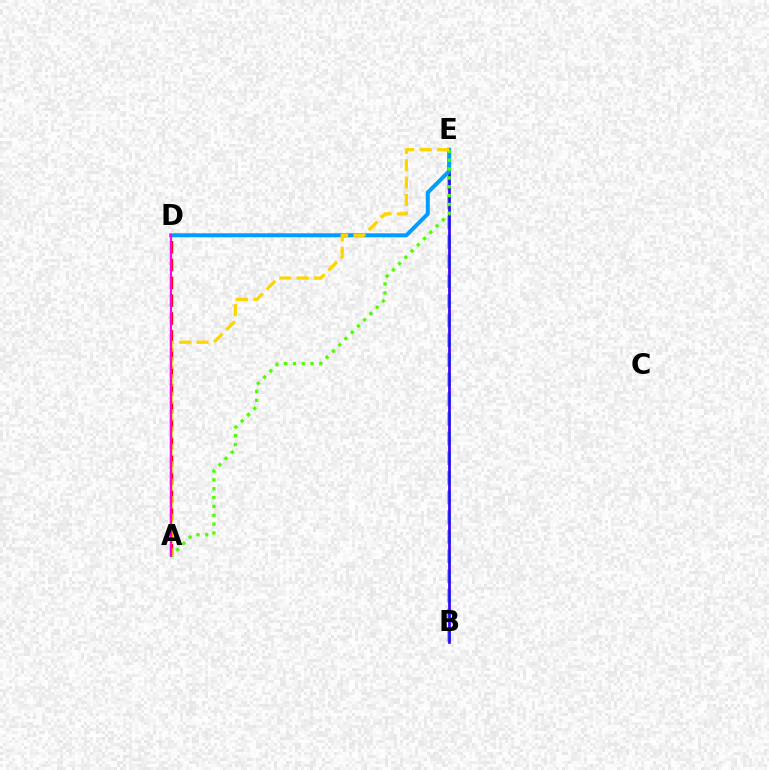{('B', 'E'): [{'color': '#00ff86', 'line_style': 'dashed', 'thickness': 2.67}, {'color': '#3700ff', 'line_style': 'solid', 'thickness': 1.94}], ('A', 'D'): [{'color': '#ff0000', 'line_style': 'dashed', 'thickness': 2.42}, {'color': '#ff00ed', 'line_style': 'solid', 'thickness': 1.52}], ('D', 'E'): [{'color': '#009eff', 'line_style': 'solid', 'thickness': 2.88}], ('A', 'E'): [{'color': '#4fff00', 'line_style': 'dotted', 'thickness': 2.4}, {'color': '#ffd500', 'line_style': 'dashed', 'thickness': 2.36}]}